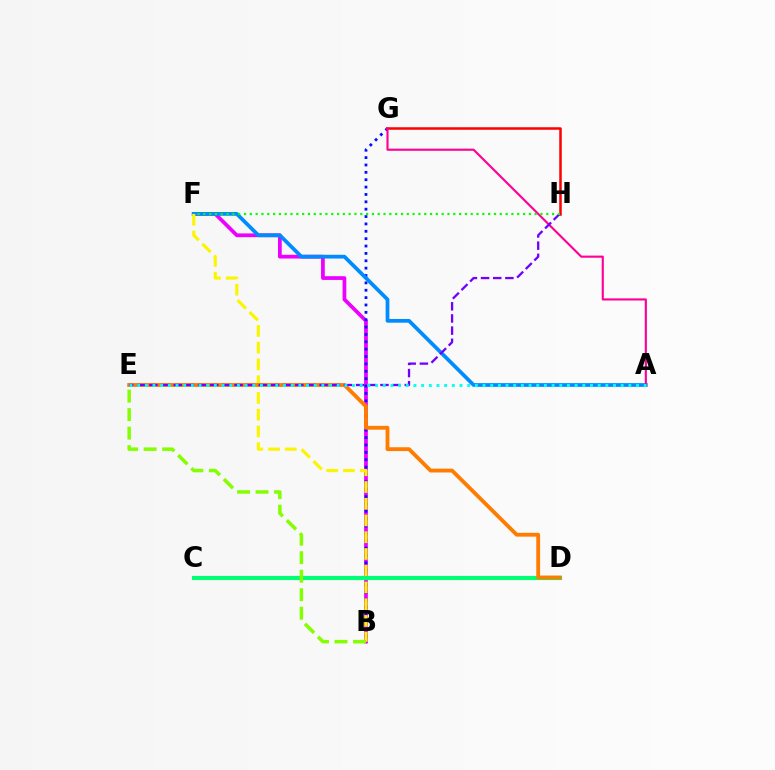{('B', 'F'): [{'color': '#ee00ff', 'line_style': 'solid', 'thickness': 2.7}, {'color': '#fcf500', 'line_style': 'dashed', 'thickness': 2.27}], ('B', 'G'): [{'color': '#0010ff', 'line_style': 'dotted', 'thickness': 2.0}], ('G', 'H'): [{'color': '#ff0000', 'line_style': 'solid', 'thickness': 1.81}], ('A', 'F'): [{'color': '#008cff', 'line_style': 'solid', 'thickness': 2.69}], ('A', 'G'): [{'color': '#ff0094', 'line_style': 'solid', 'thickness': 1.54}], ('C', 'D'): [{'color': '#00ff74', 'line_style': 'solid', 'thickness': 2.99}], ('D', 'E'): [{'color': '#ff7c00', 'line_style': 'solid', 'thickness': 2.76}], ('E', 'H'): [{'color': '#7200ff', 'line_style': 'dashed', 'thickness': 1.65}], ('B', 'E'): [{'color': '#84ff00', 'line_style': 'dashed', 'thickness': 2.51}], ('A', 'E'): [{'color': '#00fff6', 'line_style': 'dotted', 'thickness': 2.09}], ('F', 'H'): [{'color': '#08ff00', 'line_style': 'dotted', 'thickness': 1.58}]}